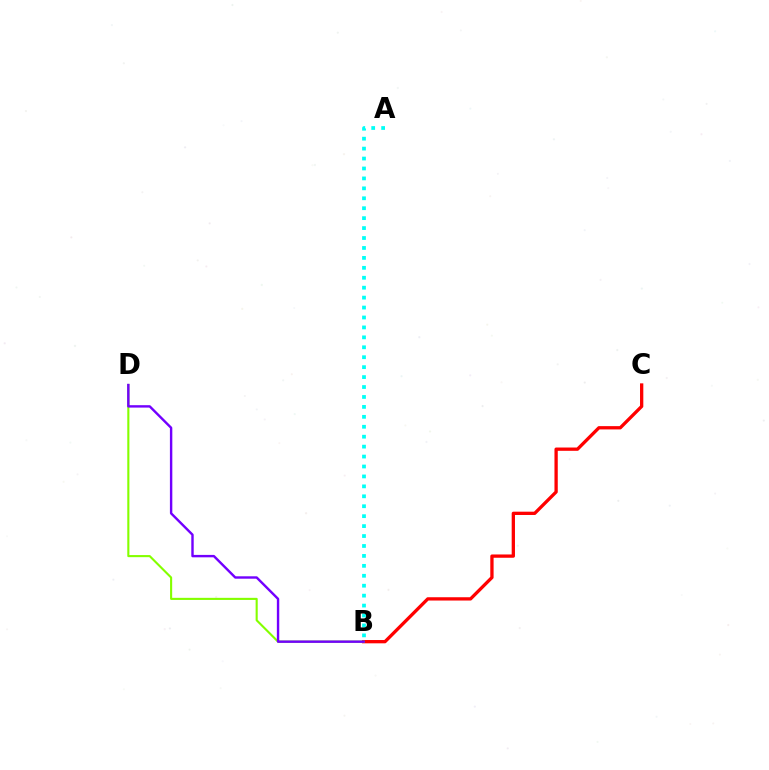{('B', 'C'): [{'color': '#ff0000', 'line_style': 'solid', 'thickness': 2.37}], ('B', 'D'): [{'color': '#84ff00', 'line_style': 'solid', 'thickness': 1.52}, {'color': '#7200ff', 'line_style': 'solid', 'thickness': 1.73}], ('A', 'B'): [{'color': '#00fff6', 'line_style': 'dotted', 'thickness': 2.7}]}